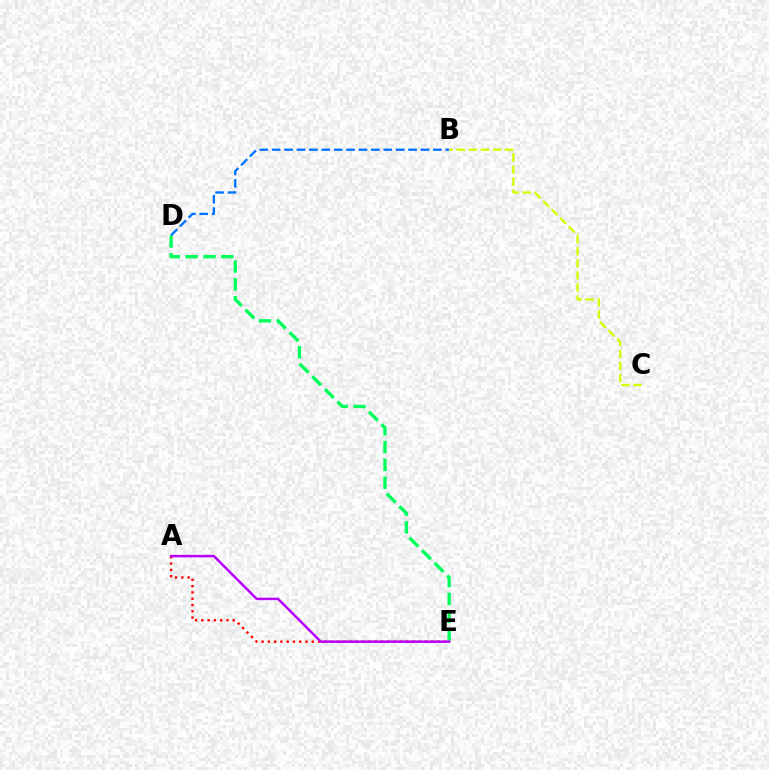{('A', 'E'): [{'color': '#ff0000', 'line_style': 'dotted', 'thickness': 1.71}, {'color': '#b900ff', 'line_style': 'solid', 'thickness': 1.78}], ('D', 'E'): [{'color': '#00ff5c', 'line_style': 'dashed', 'thickness': 2.42}], ('B', 'D'): [{'color': '#0074ff', 'line_style': 'dashed', 'thickness': 1.68}], ('B', 'C'): [{'color': '#d1ff00', 'line_style': 'dashed', 'thickness': 1.64}]}